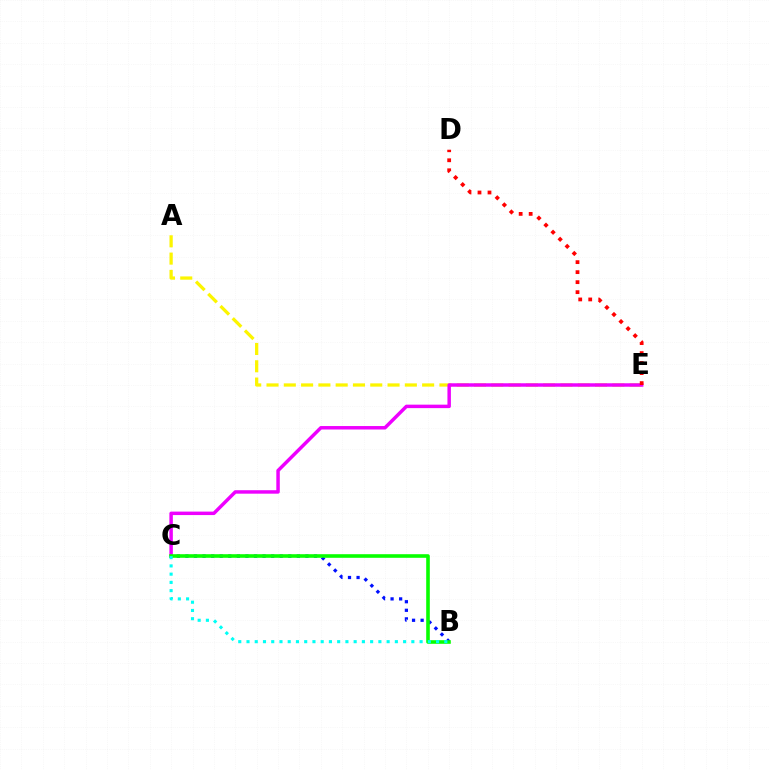{('A', 'E'): [{'color': '#fcf500', 'line_style': 'dashed', 'thickness': 2.35}], ('B', 'C'): [{'color': '#0010ff', 'line_style': 'dotted', 'thickness': 2.33}, {'color': '#08ff00', 'line_style': 'solid', 'thickness': 2.59}, {'color': '#00fff6', 'line_style': 'dotted', 'thickness': 2.24}], ('C', 'E'): [{'color': '#ee00ff', 'line_style': 'solid', 'thickness': 2.5}], ('D', 'E'): [{'color': '#ff0000', 'line_style': 'dotted', 'thickness': 2.72}]}